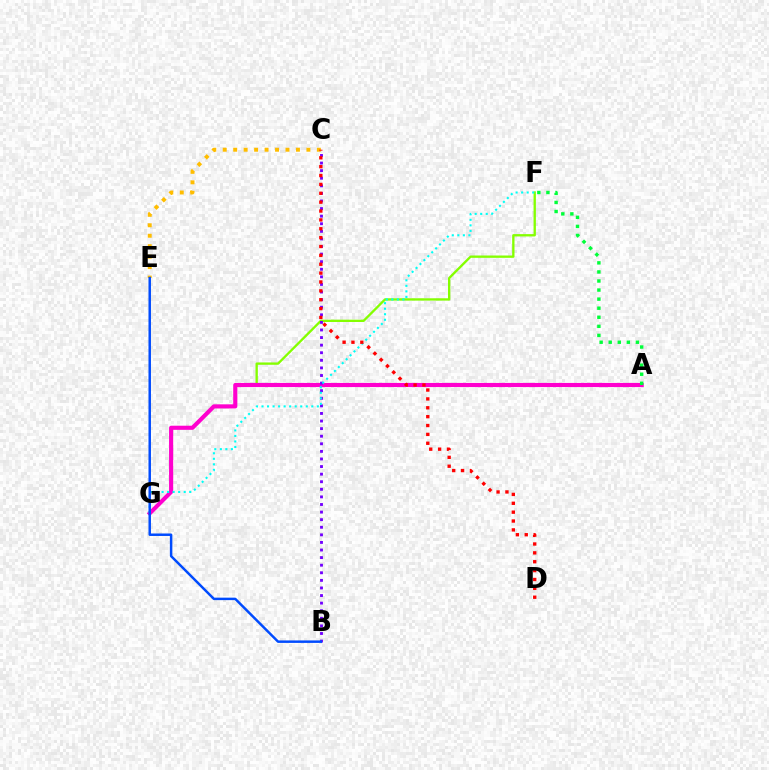{('F', 'G'): [{'color': '#84ff00', 'line_style': 'solid', 'thickness': 1.68}, {'color': '#00fff6', 'line_style': 'dotted', 'thickness': 1.5}], ('A', 'G'): [{'color': '#ff00cf', 'line_style': 'solid', 'thickness': 2.97}], ('B', 'C'): [{'color': '#7200ff', 'line_style': 'dotted', 'thickness': 2.06}], ('A', 'F'): [{'color': '#00ff39', 'line_style': 'dotted', 'thickness': 2.46}], ('C', 'E'): [{'color': '#ffbd00', 'line_style': 'dotted', 'thickness': 2.84}], ('B', 'E'): [{'color': '#004bff', 'line_style': 'solid', 'thickness': 1.78}], ('C', 'D'): [{'color': '#ff0000', 'line_style': 'dotted', 'thickness': 2.41}]}